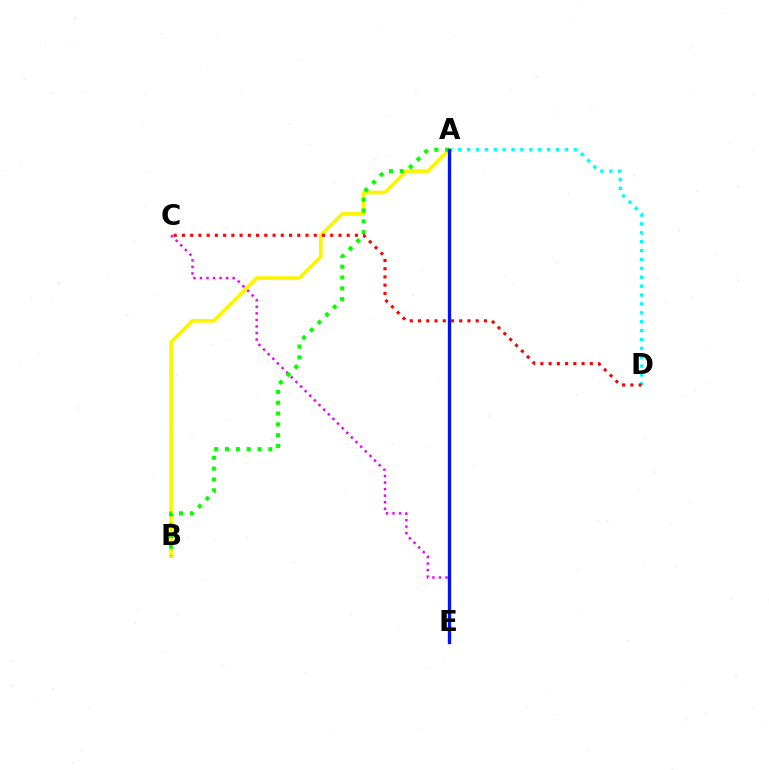{('C', 'E'): [{'color': '#ee00ff', 'line_style': 'dotted', 'thickness': 1.78}], ('A', 'D'): [{'color': '#00fff6', 'line_style': 'dotted', 'thickness': 2.41}], ('A', 'B'): [{'color': '#fcf500', 'line_style': 'solid', 'thickness': 2.64}, {'color': '#08ff00', 'line_style': 'dotted', 'thickness': 2.95}], ('A', 'E'): [{'color': '#0010ff', 'line_style': 'solid', 'thickness': 2.36}], ('C', 'D'): [{'color': '#ff0000', 'line_style': 'dotted', 'thickness': 2.24}]}